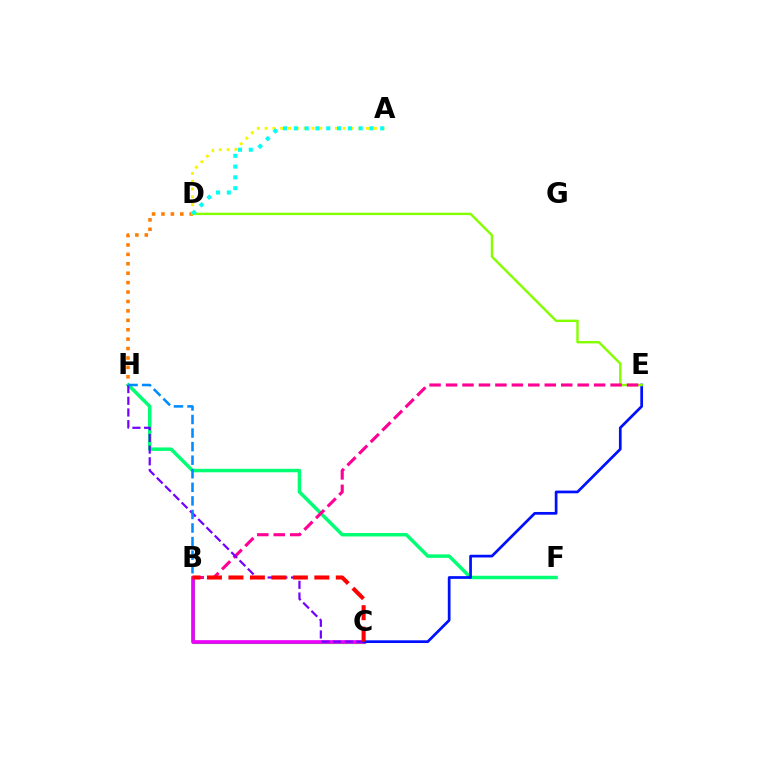{('B', 'C'): [{'color': '#08ff00', 'line_style': 'solid', 'thickness': 2.3}, {'color': '#ee00ff', 'line_style': 'solid', 'thickness': 2.63}, {'color': '#ff0000', 'line_style': 'dashed', 'thickness': 2.92}], ('D', 'H'): [{'color': '#ff7c00', 'line_style': 'dotted', 'thickness': 2.56}], ('F', 'H'): [{'color': '#00ff74', 'line_style': 'solid', 'thickness': 2.5}], ('A', 'D'): [{'color': '#fcf500', 'line_style': 'dotted', 'thickness': 2.12}, {'color': '#00fff6', 'line_style': 'dotted', 'thickness': 2.93}], ('C', 'E'): [{'color': '#0010ff', 'line_style': 'solid', 'thickness': 1.96}], ('D', 'E'): [{'color': '#84ff00', 'line_style': 'solid', 'thickness': 1.74}], ('B', 'E'): [{'color': '#ff0094', 'line_style': 'dashed', 'thickness': 2.24}], ('C', 'H'): [{'color': '#7200ff', 'line_style': 'dashed', 'thickness': 1.59}], ('B', 'H'): [{'color': '#008cff', 'line_style': 'dashed', 'thickness': 1.84}]}